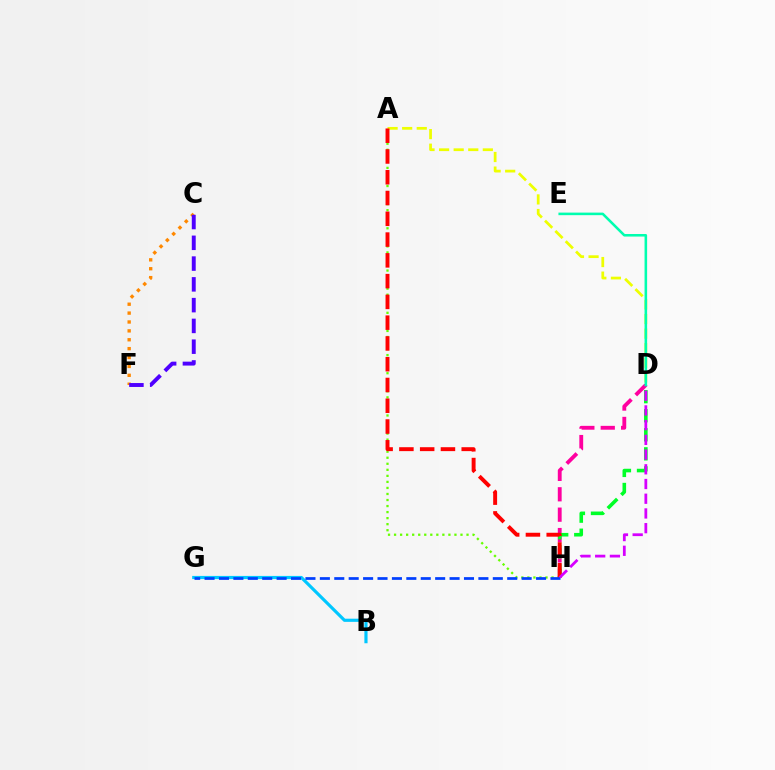{('A', 'H'): [{'color': '#66ff00', 'line_style': 'dotted', 'thickness': 1.64}, {'color': '#ff0000', 'line_style': 'dashed', 'thickness': 2.82}], ('C', 'F'): [{'color': '#ff8800', 'line_style': 'dotted', 'thickness': 2.41}, {'color': '#4f00ff', 'line_style': 'dashed', 'thickness': 2.82}], ('A', 'D'): [{'color': '#eeff00', 'line_style': 'dashed', 'thickness': 1.98}], ('D', 'H'): [{'color': '#ff00a0', 'line_style': 'dashed', 'thickness': 2.77}, {'color': '#00ff27', 'line_style': 'dashed', 'thickness': 2.59}, {'color': '#d600ff', 'line_style': 'dashed', 'thickness': 2.0}], ('B', 'G'): [{'color': '#00c7ff', 'line_style': 'solid', 'thickness': 2.28}], ('G', 'H'): [{'color': '#003fff', 'line_style': 'dashed', 'thickness': 1.96}], ('D', 'E'): [{'color': '#00ffaf', 'line_style': 'solid', 'thickness': 1.85}]}